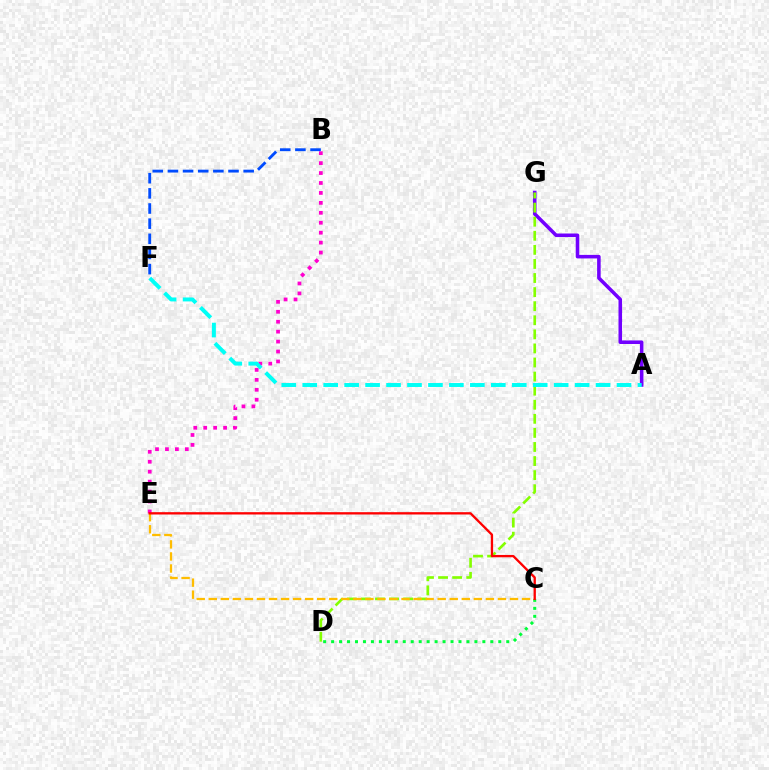{('A', 'G'): [{'color': '#7200ff', 'line_style': 'solid', 'thickness': 2.56}], ('B', 'E'): [{'color': '#ff00cf', 'line_style': 'dotted', 'thickness': 2.7}], ('C', 'D'): [{'color': '#00ff39', 'line_style': 'dotted', 'thickness': 2.16}], ('B', 'F'): [{'color': '#004bff', 'line_style': 'dashed', 'thickness': 2.06}], ('D', 'G'): [{'color': '#84ff00', 'line_style': 'dashed', 'thickness': 1.91}], ('C', 'E'): [{'color': '#ffbd00', 'line_style': 'dashed', 'thickness': 1.64}, {'color': '#ff0000', 'line_style': 'solid', 'thickness': 1.67}], ('A', 'F'): [{'color': '#00fff6', 'line_style': 'dashed', 'thickness': 2.85}]}